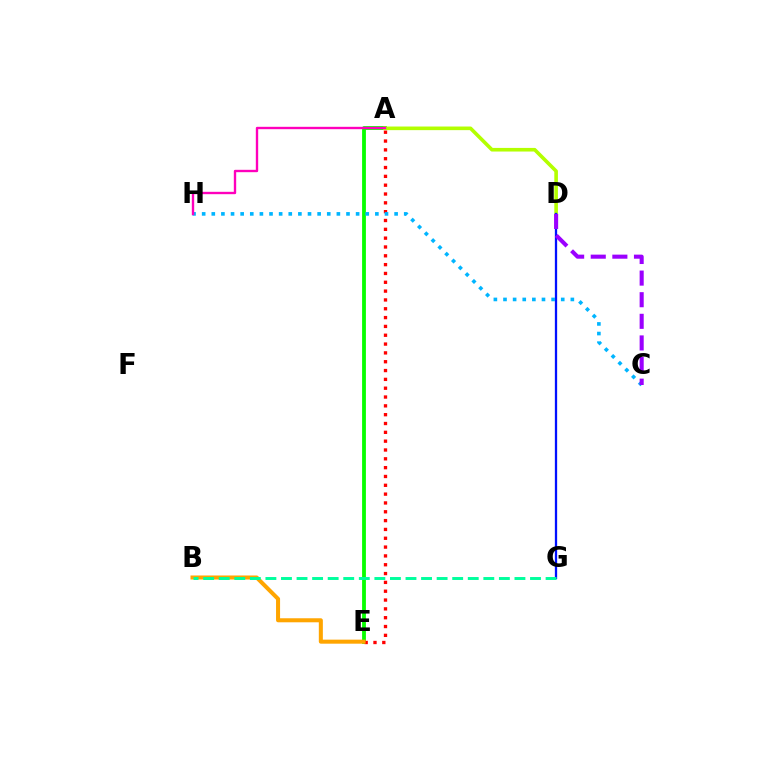{('A', 'E'): [{'color': '#08ff00', 'line_style': 'solid', 'thickness': 2.75}, {'color': '#ff0000', 'line_style': 'dotted', 'thickness': 2.4}], ('A', 'D'): [{'color': '#b3ff00', 'line_style': 'solid', 'thickness': 2.6}], ('D', 'G'): [{'color': '#0010ff', 'line_style': 'solid', 'thickness': 1.65}], ('B', 'E'): [{'color': '#ffa500', 'line_style': 'solid', 'thickness': 2.9}], ('C', 'H'): [{'color': '#00b5ff', 'line_style': 'dotted', 'thickness': 2.61}], ('A', 'H'): [{'color': '#ff00bd', 'line_style': 'solid', 'thickness': 1.7}], ('C', 'D'): [{'color': '#9b00ff', 'line_style': 'dashed', 'thickness': 2.94}], ('B', 'G'): [{'color': '#00ff9d', 'line_style': 'dashed', 'thickness': 2.11}]}